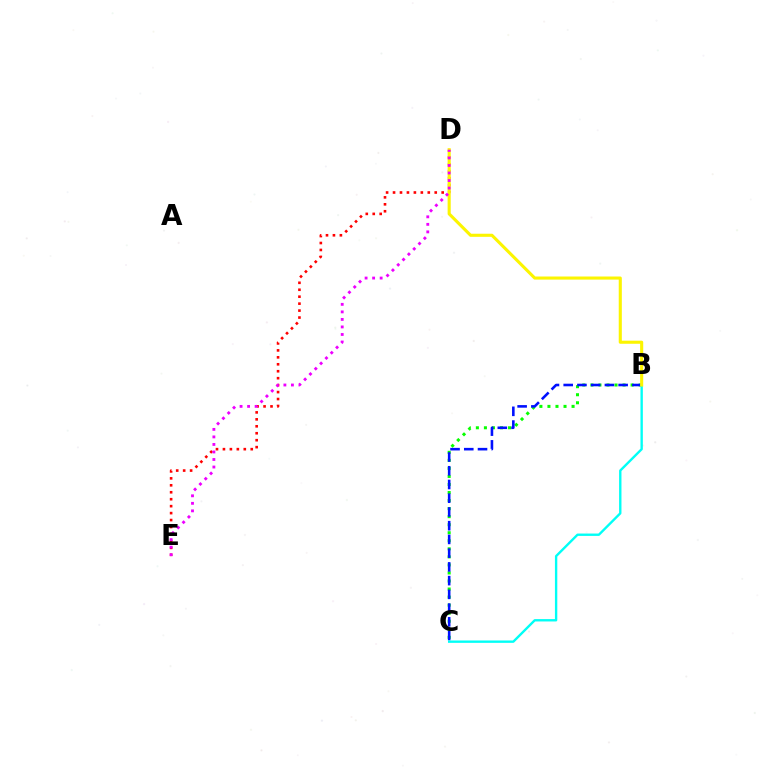{('B', 'C'): [{'color': '#08ff00', 'line_style': 'dotted', 'thickness': 2.19}, {'color': '#0010ff', 'line_style': 'dashed', 'thickness': 1.87}, {'color': '#00fff6', 'line_style': 'solid', 'thickness': 1.71}], ('D', 'E'): [{'color': '#ff0000', 'line_style': 'dotted', 'thickness': 1.89}, {'color': '#ee00ff', 'line_style': 'dotted', 'thickness': 2.05}], ('B', 'D'): [{'color': '#fcf500', 'line_style': 'solid', 'thickness': 2.23}]}